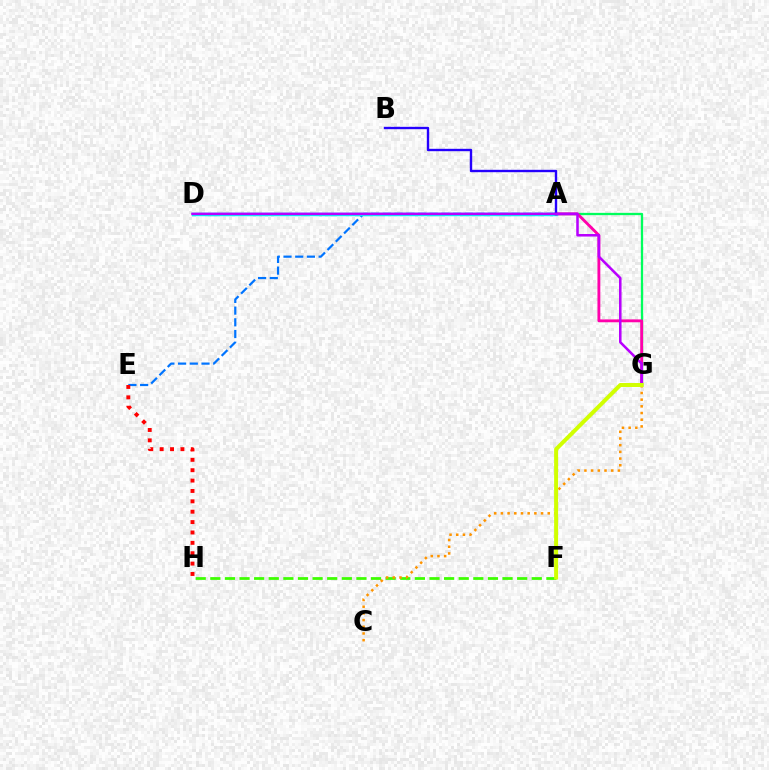{('F', 'H'): [{'color': '#3dff00', 'line_style': 'dashed', 'thickness': 1.99}], ('A', 'G'): [{'color': '#00ff5c', 'line_style': 'solid', 'thickness': 1.65}, {'color': '#ff00ac', 'line_style': 'solid', 'thickness': 2.06}], ('A', 'E'): [{'color': '#0074ff', 'line_style': 'dashed', 'thickness': 1.59}], ('E', 'H'): [{'color': '#ff0000', 'line_style': 'dotted', 'thickness': 2.82}], ('A', 'D'): [{'color': '#00fff6', 'line_style': 'solid', 'thickness': 2.51}], ('C', 'G'): [{'color': '#ff9400', 'line_style': 'dotted', 'thickness': 1.82}], ('A', 'B'): [{'color': '#2500ff', 'line_style': 'solid', 'thickness': 1.72}], ('D', 'G'): [{'color': '#b900ff', 'line_style': 'solid', 'thickness': 1.83}], ('F', 'G'): [{'color': '#d1ff00', 'line_style': 'solid', 'thickness': 2.87}]}